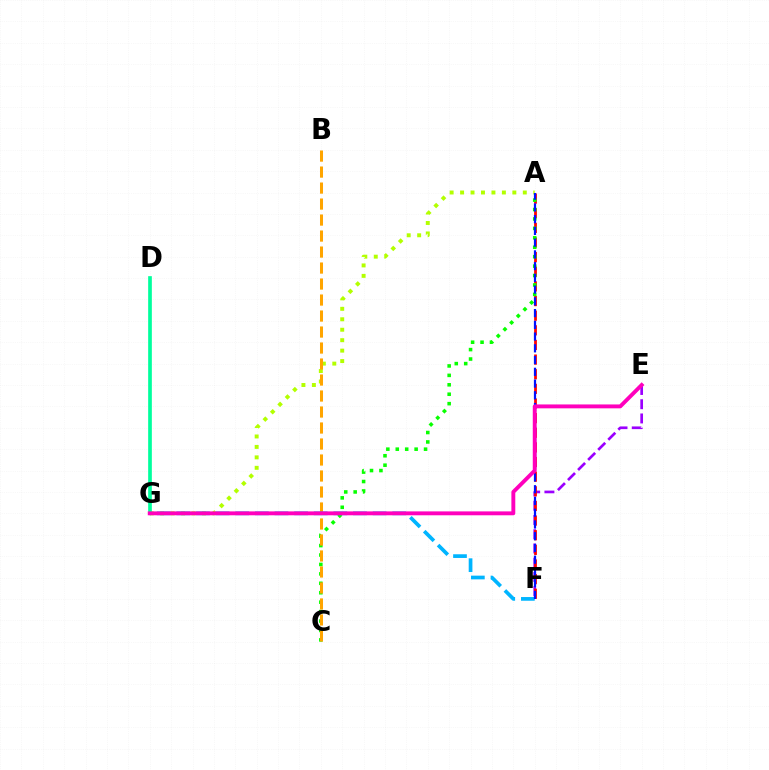{('E', 'F'): [{'color': '#9b00ff', 'line_style': 'dashed', 'thickness': 1.93}], ('A', 'F'): [{'color': '#ff0000', 'line_style': 'dashed', 'thickness': 1.99}, {'color': '#0010ff', 'line_style': 'dashed', 'thickness': 1.6}], ('A', 'C'): [{'color': '#08ff00', 'line_style': 'dotted', 'thickness': 2.56}], ('A', 'G'): [{'color': '#b3ff00', 'line_style': 'dotted', 'thickness': 2.84}], ('B', 'C'): [{'color': '#ffa500', 'line_style': 'dashed', 'thickness': 2.17}], ('F', 'G'): [{'color': '#00b5ff', 'line_style': 'dashed', 'thickness': 2.67}], ('D', 'G'): [{'color': '#00ff9d', 'line_style': 'solid', 'thickness': 2.65}], ('E', 'G'): [{'color': '#ff00bd', 'line_style': 'solid', 'thickness': 2.8}]}